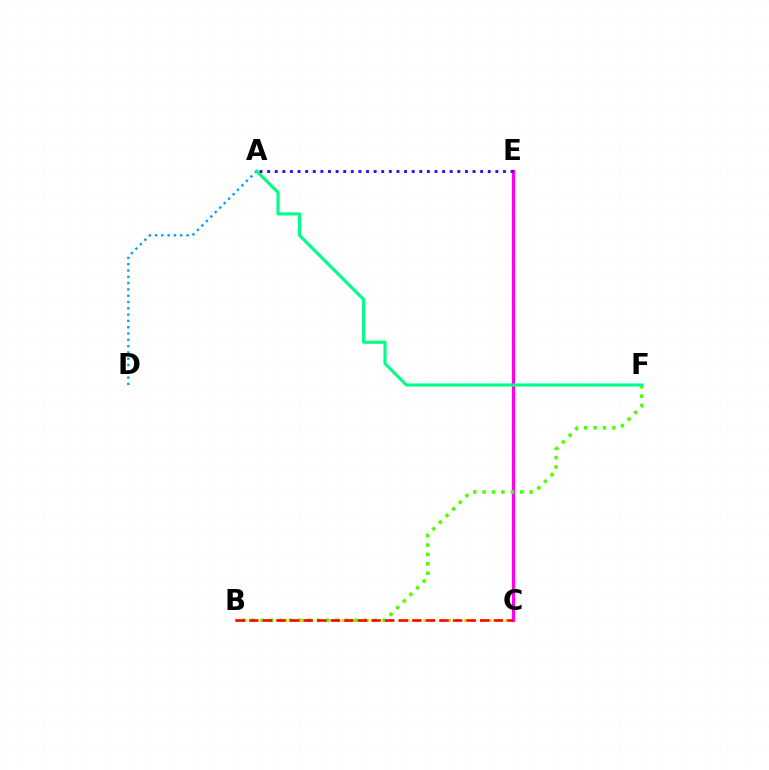{('C', 'E'): [{'color': '#ff00ed', 'line_style': 'solid', 'thickness': 2.32}], ('B', 'C'): [{'color': '#ffd500', 'line_style': 'dotted', 'thickness': 2.22}, {'color': '#ff0000', 'line_style': 'dashed', 'thickness': 1.85}], ('B', 'F'): [{'color': '#4fff00', 'line_style': 'dotted', 'thickness': 2.55}], ('A', 'D'): [{'color': '#009eff', 'line_style': 'dotted', 'thickness': 1.71}], ('A', 'F'): [{'color': '#00ff86', 'line_style': 'solid', 'thickness': 2.25}], ('A', 'E'): [{'color': '#3700ff', 'line_style': 'dotted', 'thickness': 2.07}]}